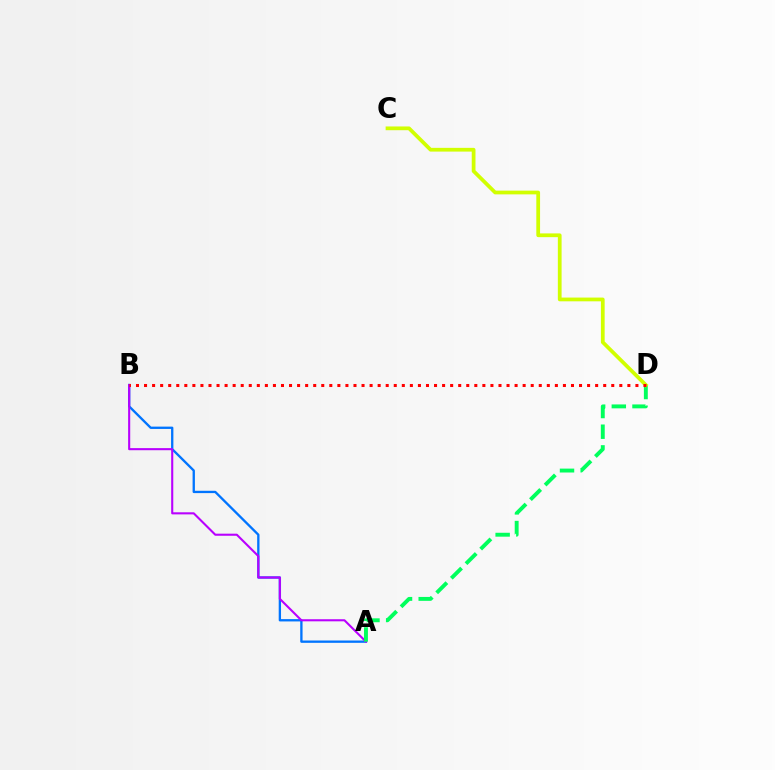{('A', 'B'): [{'color': '#0074ff', 'line_style': 'solid', 'thickness': 1.67}, {'color': '#b900ff', 'line_style': 'solid', 'thickness': 1.51}], ('A', 'D'): [{'color': '#00ff5c', 'line_style': 'dashed', 'thickness': 2.81}], ('C', 'D'): [{'color': '#d1ff00', 'line_style': 'solid', 'thickness': 2.7}], ('B', 'D'): [{'color': '#ff0000', 'line_style': 'dotted', 'thickness': 2.19}]}